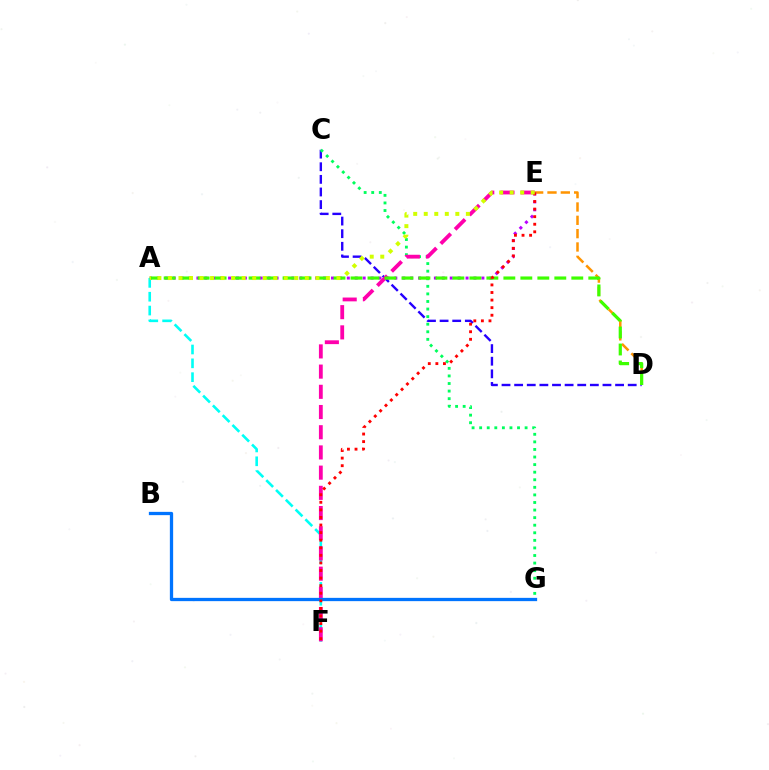{('C', 'D'): [{'color': '#2500ff', 'line_style': 'dashed', 'thickness': 1.71}], ('D', 'E'): [{'color': '#ff9400', 'line_style': 'dashed', 'thickness': 1.81}], ('A', 'E'): [{'color': '#b900ff', 'line_style': 'dotted', 'thickness': 2.15}, {'color': '#d1ff00', 'line_style': 'dotted', 'thickness': 2.86}], ('A', 'F'): [{'color': '#00fff6', 'line_style': 'dashed', 'thickness': 1.88}], ('C', 'G'): [{'color': '#00ff5c', 'line_style': 'dotted', 'thickness': 2.06}], ('E', 'F'): [{'color': '#ff00ac', 'line_style': 'dashed', 'thickness': 2.75}, {'color': '#ff0000', 'line_style': 'dotted', 'thickness': 2.06}], ('A', 'D'): [{'color': '#3dff00', 'line_style': 'dashed', 'thickness': 2.31}], ('B', 'G'): [{'color': '#0074ff', 'line_style': 'solid', 'thickness': 2.36}]}